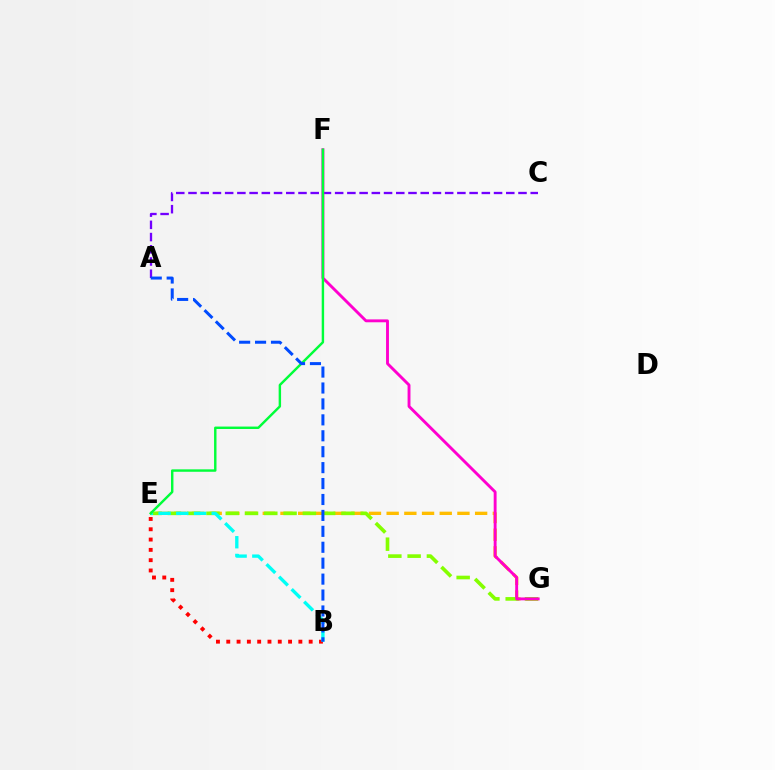{('E', 'G'): [{'color': '#ffbd00', 'line_style': 'dashed', 'thickness': 2.4}, {'color': '#84ff00', 'line_style': 'dashed', 'thickness': 2.62}], ('A', 'C'): [{'color': '#7200ff', 'line_style': 'dashed', 'thickness': 1.66}], ('B', 'E'): [{'color': '#ff0000', 'line_style': 'dotted', 'thickness': 2.8}, {'color': '#00fff6', 'line_style': 'dashed', 'thickness': 2.41}], ('F', 'G'): [{'color': '#ff00cf', 'line_style': 'solid', 'thickness': 2.08}], ('E', 'F'): [{'color': '#00ff39', 'line_style': 'solid', 'thickness': 1.75}], ('A', 'B'): [{'color': '#004bff', 'line_style': 'dashed', 'thickness': 2.16}]}